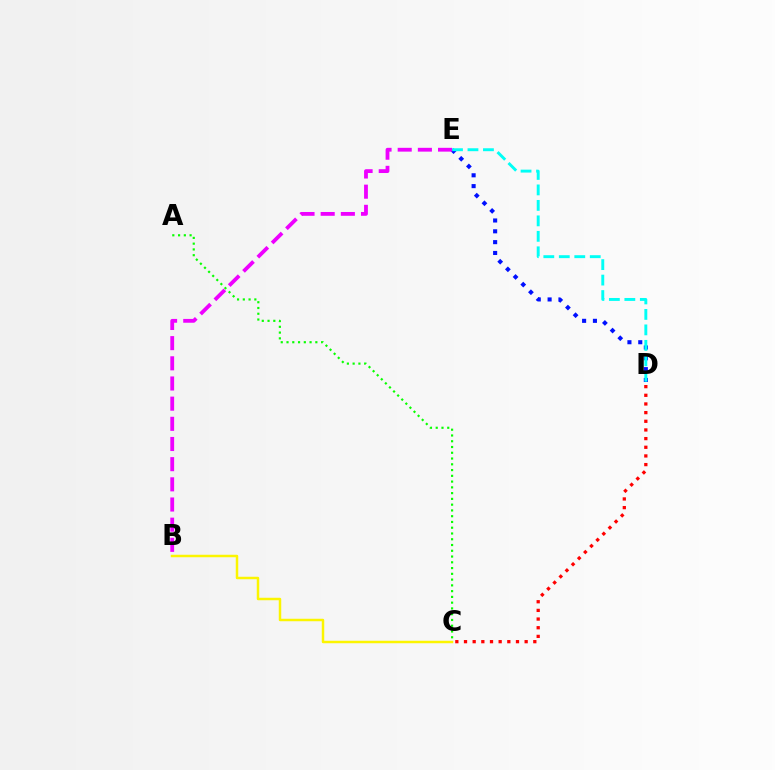{('D', 'E'): [{'color': '#0010ff', 'line_style': 'dotted', 'thickness': 2.94}, {'color': '#00fff6', 'line_style': 'dashed', 'thickness': 2.1}], ('A', 'C'): [{'color': '#08ff00', 'line_style': 'dotted', 'thickness': 1.57}], ('B', 'E'): [{'color': '#ee00ff', 'line_style': 'dashed', 'thickness': 2.74}], ('B', 'C'): [{'color': '#fcf500', 'line_style': 'solid', 'thickness': 1.79}], ('C', 'D'): [{'color': '#ff0000', 'line_style': 'dotted', 'thickness': 2.35}]}